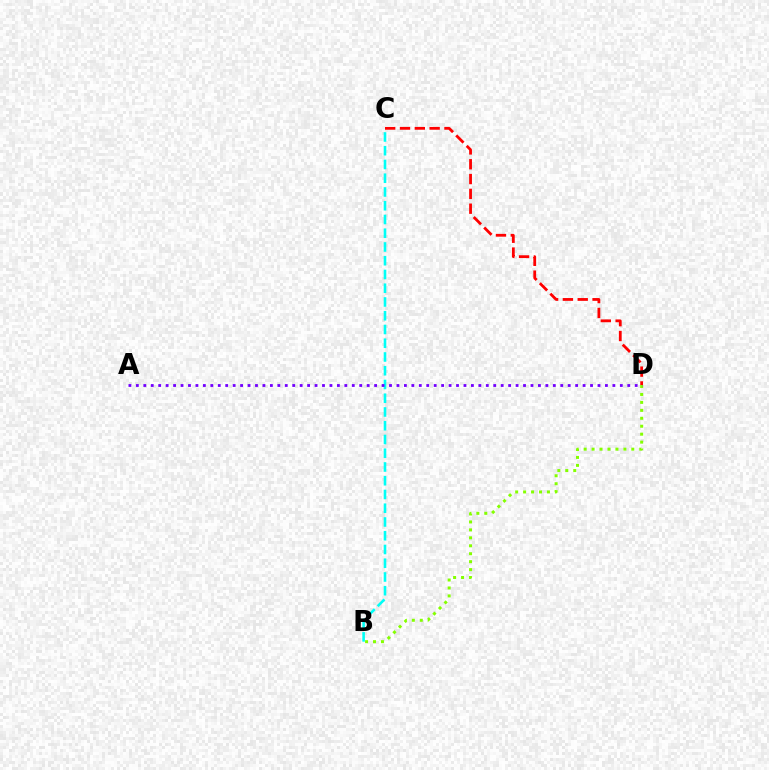{('B', 'C'): [{'color': '#00fff6', 'line_style': 'dashed', 'thickness': 1.87}], ('B', 'D'): [{'color': '#84ff00', 'line_style': 'dotted', 'thickness': 2.16}], ('A', 'D'): [{'color': '#7200ff', 'line_style': 'dotted', 'thickness': 2.02}], ('C', 'D'): [{'color': '#ff0000', 'line_style': 'dashed', 'thickness': 2.01}]}